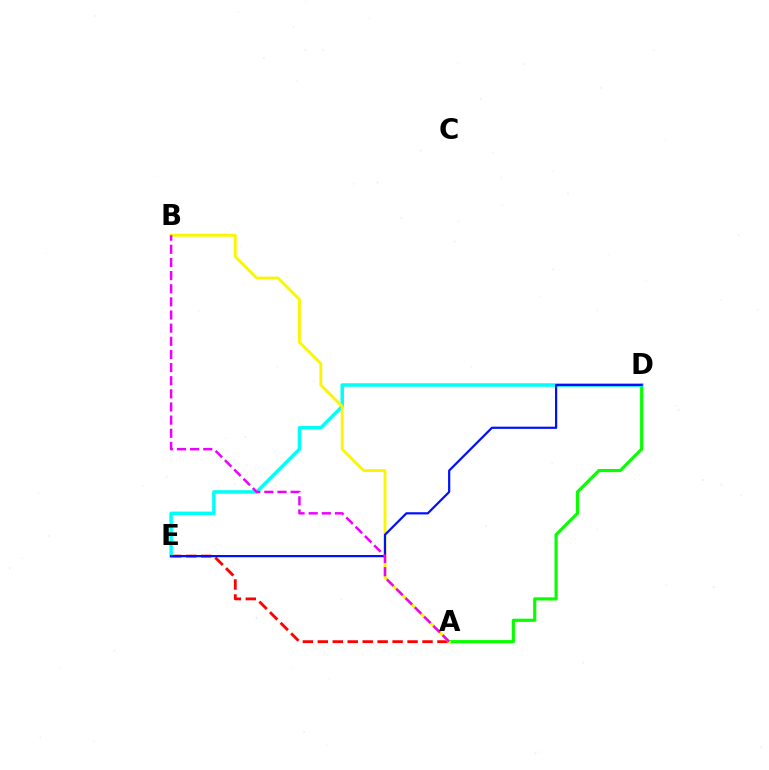{('A', 'E'): [{'color': '#ff0000', 'line_style': 'dashed', 'thickness': 2.03}], ('A', 'D'): [{'color': '#08ff00', 'line_style': 'solid', 'thickness': 2.27}], ('D', 'E'): [{'color': '#00fff6', 'line_style': 'solid', 'thickness': 2.52}, {'color': '#0010ff', 'line_style': 'solid', 'thickness': 1.59}], ('A', 'B'): [{'color': '#fcf500', 'line_style': 'solid', 'thickness': 2.06}, {'color': '#ee00ff', 'line_style': 'dashed', 'thickness': 1.78}]}